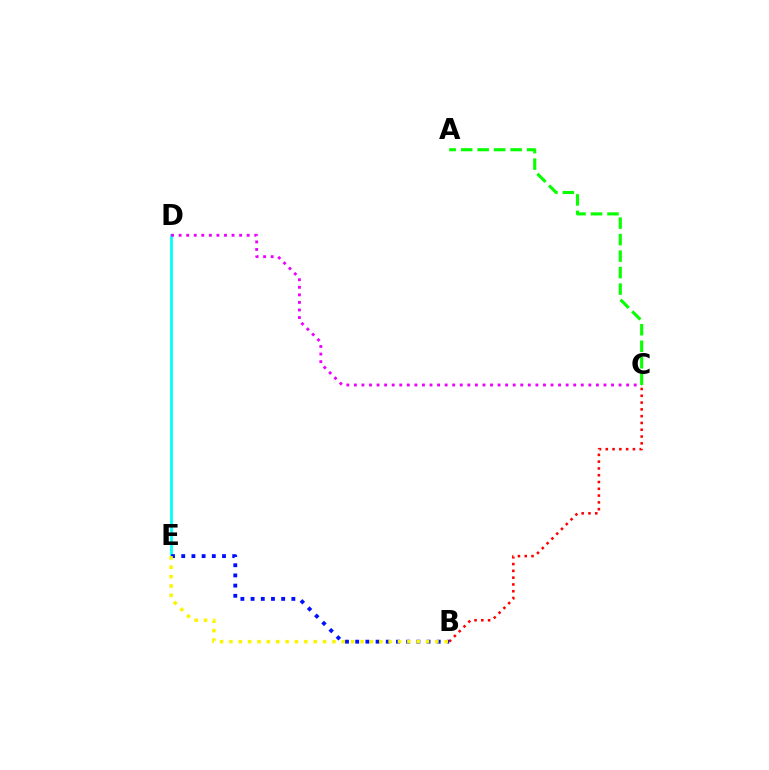{('D', 'E'): [{'color': '#00fff6', 'line_style': 'solid', 'thickness': 1.98}], ('C', 'D'): [{'color': '#ee00ff', 'line_style': 'dotted', 'thickness': 2.05}], ('B', 'C'): [{'color': '#ff0000', 'line_style': 'dotted', 'thickness': 1.84}], ('B', 'E'): [{'color': '#0010ff', 'line_style': 'dotted', 'thickness': 2.77}, {'color': '#fcf500', 'line_style': 'dotted', 'thickness': 2.54}], ('A', 'C'): [{'color': '#08ff00', 'line_style': 'dashed', 'thickness': 2.24}]}